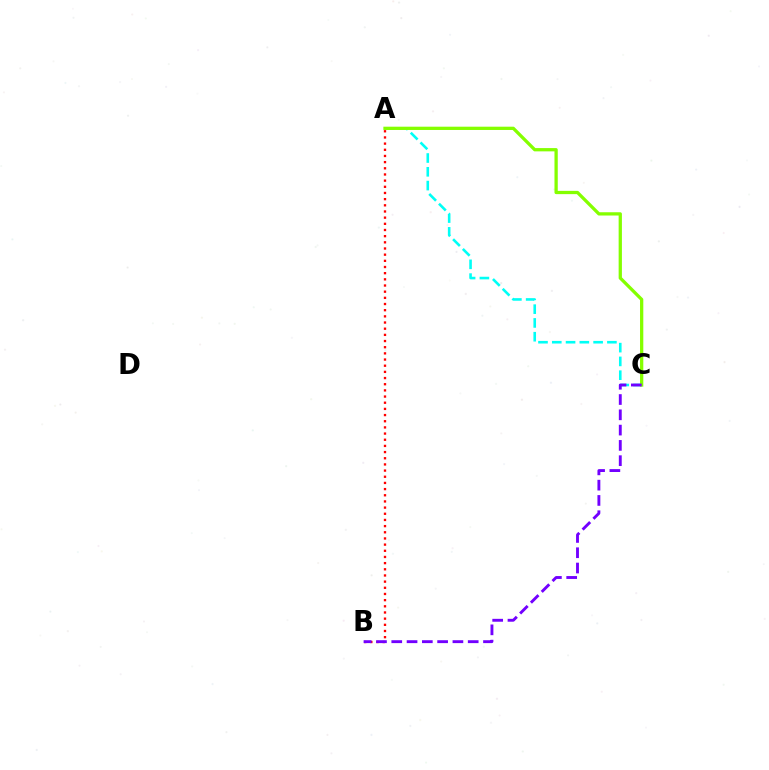{('A', 'C'): [{'color': '#00fff6', 'line_style': 'dashed', 'thickness': 1.87}, {'color': '#84ff00', 'line_style': 'solid', 'thickness': 2.36}], ('A', 'B'): [{'color': '#ff0000', 'line_style': 'dotted', 'thickness': 1.68}], ('B', 'C'): [{'color': '#7200ff', 'line_style': 'dashed', 'thickness': 2.08}]}